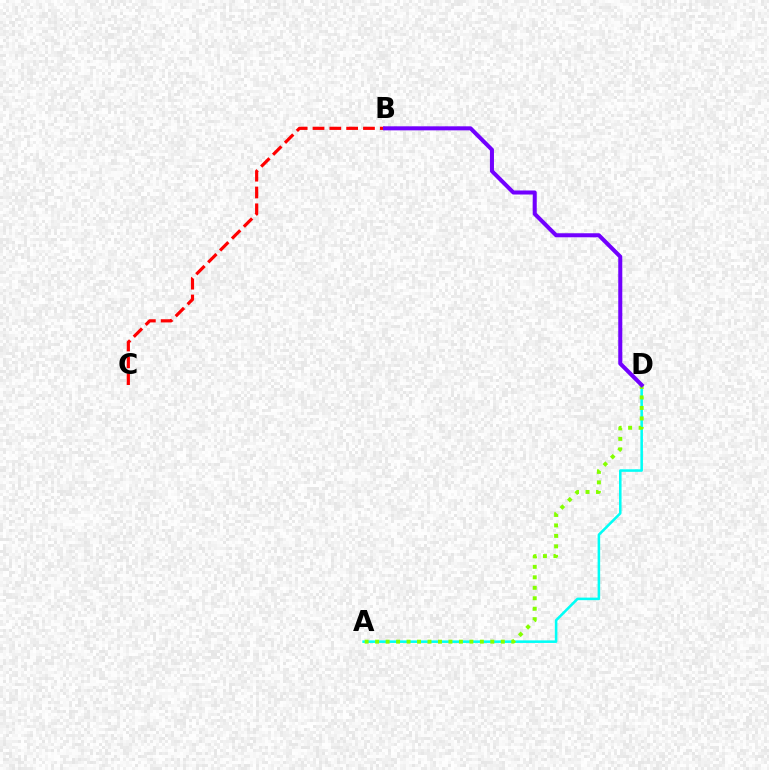{('A', 'D'): [{'color': '#00fff6', 'line_style': 'solid', 'thickness': 1.84}, {'color': '#84ff00', 'line_style': 'dotted', 'thickness': 2.84}], ('B', 'C'): [{'color': '#ff0000', 'line_style': 'dashed', 'thickness': 2.29}], ('B', 'D'): [{'color': '#7200ff', 'line_style': 'solid', 'thickness': 2.91}]}